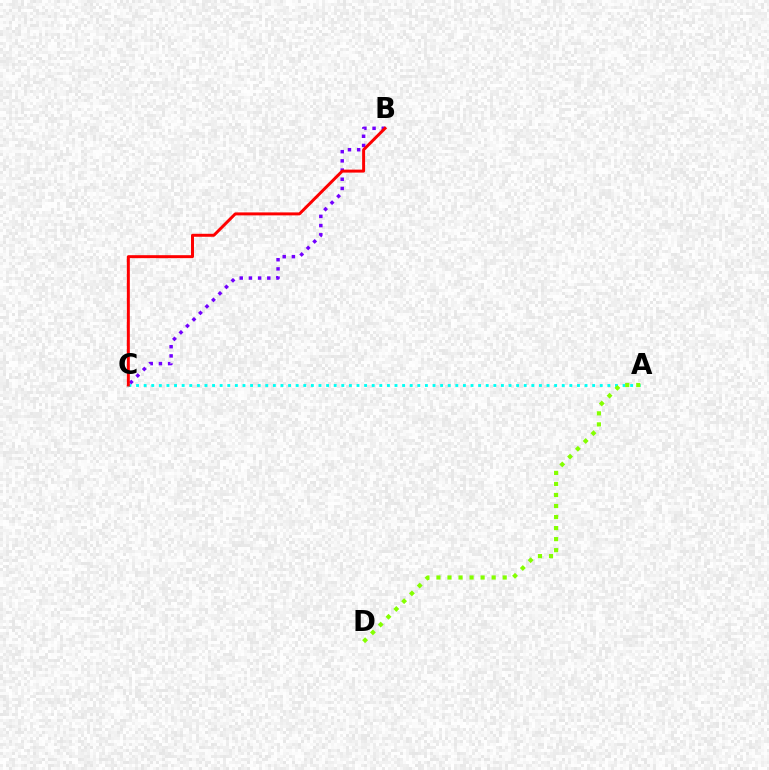{('B', 'C'): [{'color': '#7200ff', 'line_style': 'dotted', 'thickness': 2.5}, {'color': '#ff0000', 'line_style': 'solid', 'thickness': 2.14}], ('A', 'C'): [{'color': '#00fff6', 'line_style': 'dotted', 'thickness': 2.07}], ('A', 'D'): [{'color': '#84ff00', 'line_style': 'dotted', 'thickness': 3.0}]}